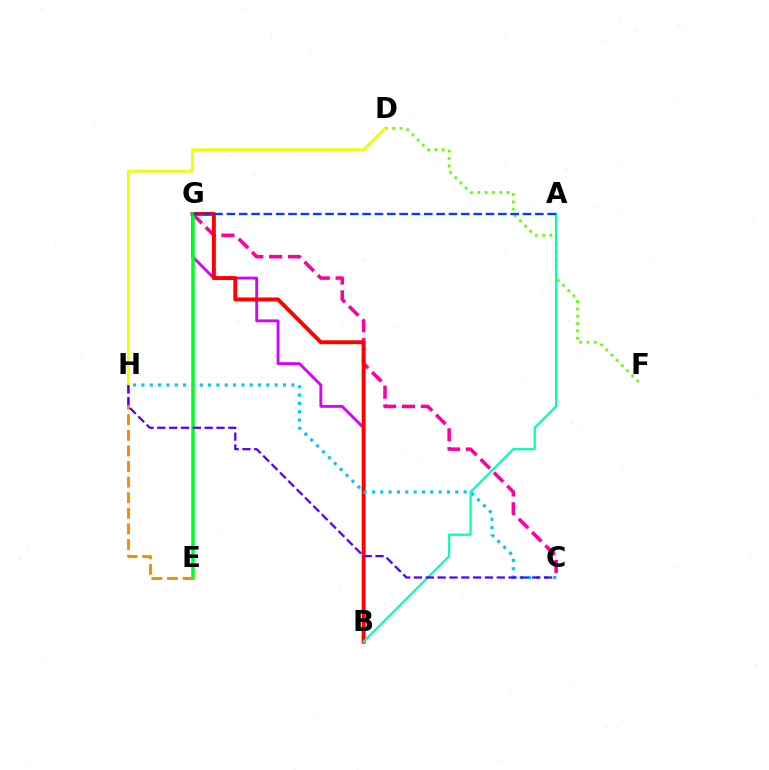{('B', 'G'): [{'color': '#d600ff', 'line_style': 'solid', 'thickness': 2.05}, {'color': '#ff0000', 'line_style': 'solid', 'thickness': 2.81}], ('C', 'G'): [{'color': '#ff00a0', 'line_style': 'dashed', 'thickness': 2.56}], ('C', 'H'): [{'color': '#00c7ff', 'line_style': 'dotted', 'thickness': 2.26}, {'color': '#4f00ff', 'line_style': 'dashed', 'thickness': 1.61}], ('D', 'F'): [{'color': '#66ff00', 'line_style': 'dotted', 'thickness': 1.99}], ('A', 'B'): [{'color': '#00ffaf', 'line_style': 'solid', 'thickness': 1.59}], ('E', 'G'): [{'color': '#00ff27', 'line_style': 'solid', 'thickness': 2.53}], ('E', 'H'): [{'color': '#ff8800', 'line_style': 'dashed', 'thickness': 2.12}], ('D', 'H'): [{'color': '#eeff00', 'line_style': 'solid', 'thickness': 2.0}], ('A', 'G'): [{'color': '#003fff', 'line_style': 'dashed', 'thickness': 1.68}]}